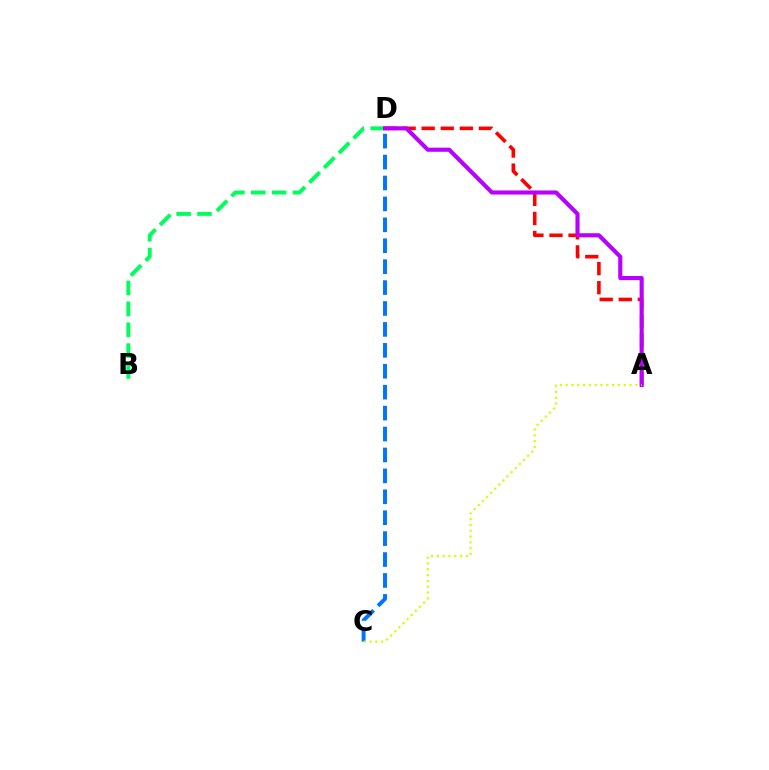{('A', 'D'): [{'color': '#ff0000', 'line_style': 'dashed', 'thickness': 2.59}, {'color': '#b900ff', 'line_style': 'solid', 'thickness': 2.96}], ('C', 'D'): [{'color': '#0074ff', 'line_style': 'dashed', 'thickness': 2.84}], ('B', 'D'): [{'color': '#00ff5c', 'line_style': 'dashed', 'thickness': 2.83}], ('A', 'C'): [{'color': '#d1ff00', 'line_style': 'dotted', 'thickness': 1.58}]}